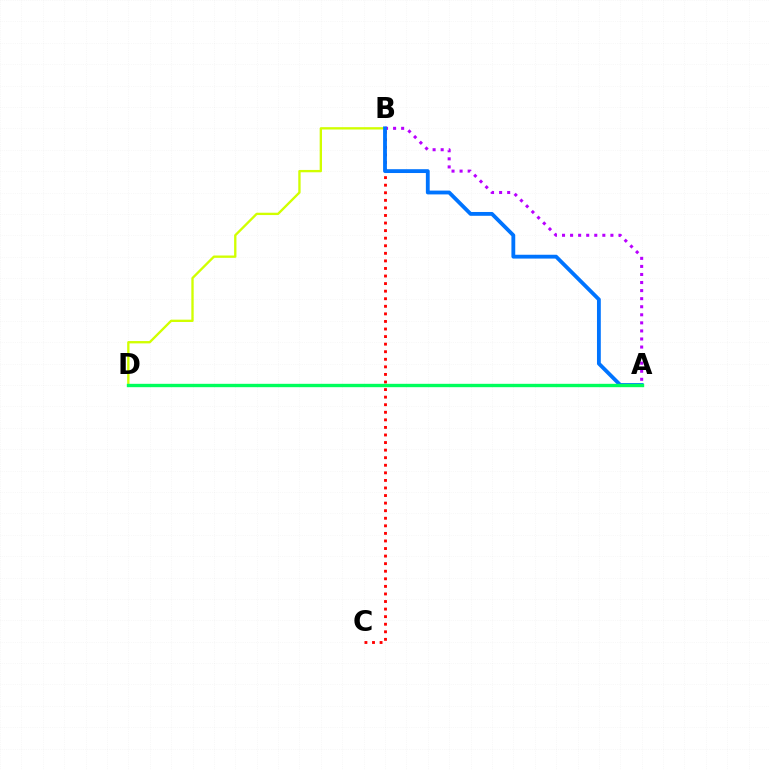{('A', 'B'): [{'color': '#b900ff', 'line_style': 'dotted', 'thickness': 2.19}, {'color': '#0074ff', 'line_style': 'solid', 'thickness': 2.75}], ('B', 'D'): [{'color': '#d1ff00', 'line_style': 'solid', 'thickness': 1.68}], ('B', 'C'): [{'color': '#ff0000', 'line_style': 'dotted', 'thickness': 2.06}], ('A', 'D'): [{'color': '#00ff5c', 'line_style': 'solid', 'thickness': 2.42}]}